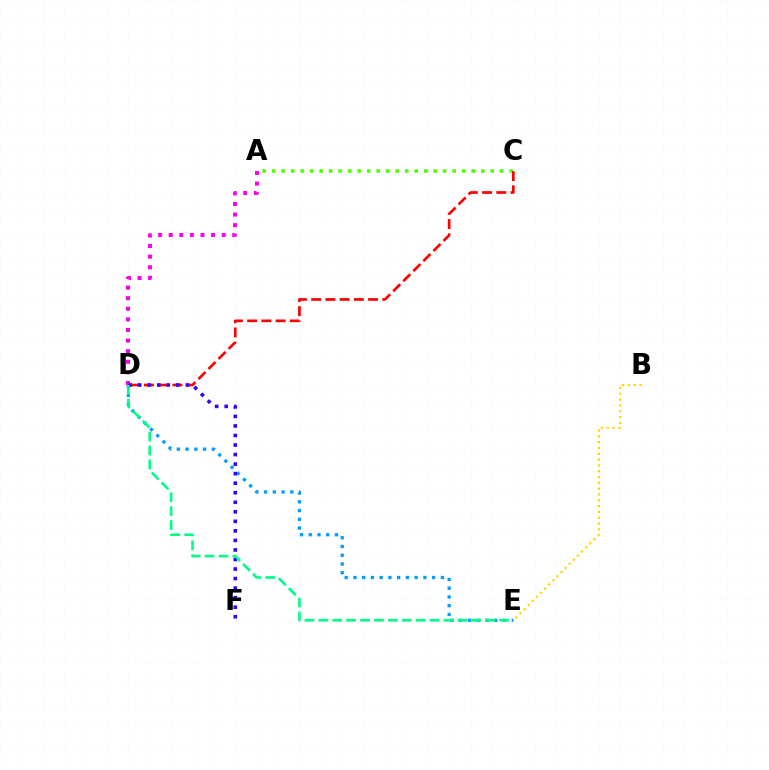{('B', 'E'): [{'color': '#ffd500', 'line_style': 'dotted', 'thickness': 1.58}], ('A', 'C'): [{'color': '#4fff00', 'line_style': 'dotted', 'thickness': 2.58}], ('A', 'D'): [{'color': '#ff00ed', 'line_style': 'dotted', 'thickness': 2.88}], ('D', 'E'): [{'color': '#009eff', 'line_style': 'dotted', 'thickness': 2.38}, {'color': '#00ff86', 'line_style': 'dashed', 'thickness': 1.89}], ('C', 'D'): [{'color': '#ff0000', 'line_style': 'dashed', 'thickness': 1.93}], ('D', 'F'): [{'color': '#3700ff', 'line_style': 'dotted', 'thickness': 2.59}]}